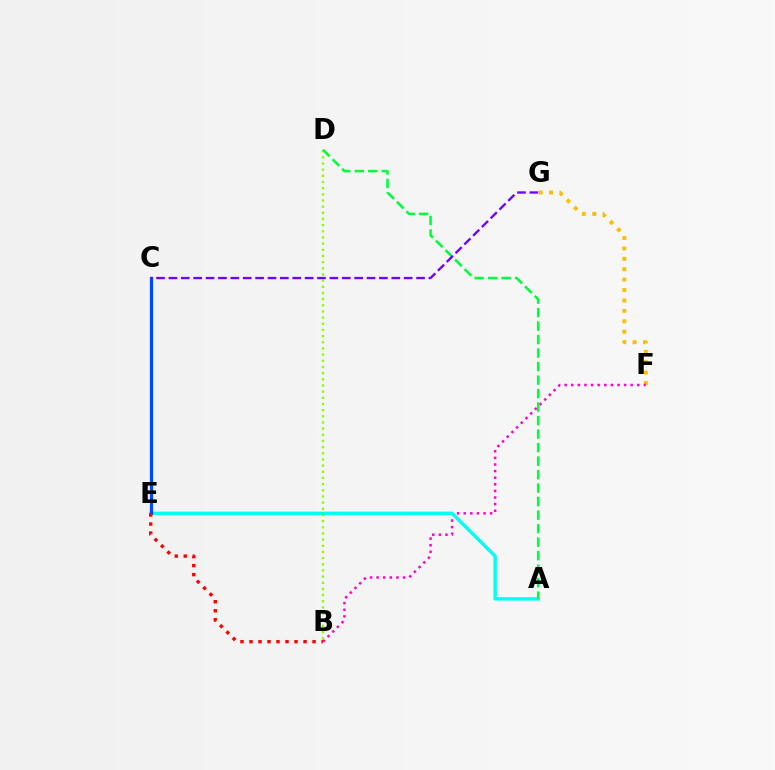{('F', 'G'): [{'color': '#ffbd00', 'line_style': 'dotted', 'thickness': 2.83}], ('B', 'F'): [{'color': '#ff00cf', 'line_style': 'dotted', 'thickness': 1.79}], ('A', 'E'): [{'color': '#00fff6', 'line_style': 'solid', 'thickness': 2.46}], ('C', 'E'): [{'color': '#004bff', 'line_style': 'solid', 'thickness': 2.31}], ('B', 'D'): [{'color': '#84ff00', 'line_style': 'dotted', 'thickness': 1.68}], ('B', 'E'): [{'color': '#ff0000', 'line_style': 'dotted', 'thickness': 2.45}], ('A', 'D'): [{'color': '#00ff39', 'line_style': 'dashed', 'thickness': 1.83}], ('C', 'G'): [{'color': '#7200ff', 'line_style': 'dashed', 'thickness': 1.68}]}